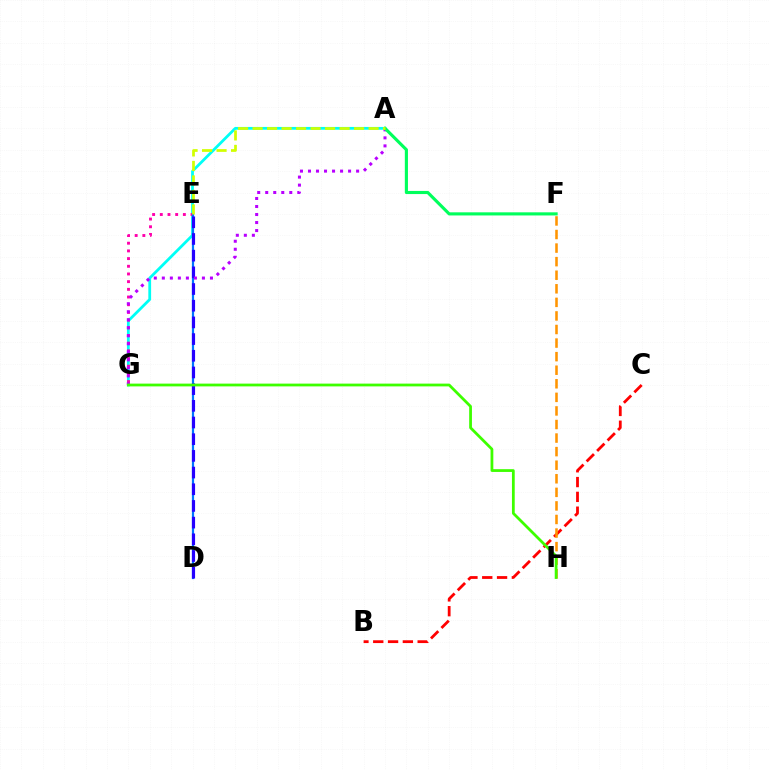{('A', 'G'): [{'color': '#00fff6', 'line_style': 'solid', 'thickness': 2.0}, {'color': '#b900ff', 'line_style': 'dotted', 'thickness': 2.18}], ('E', 'G'): [{'color': '#ff00ac', 'line_style': 'dotted', 'thickness': 2.09}], ('B', 'C'): [{'color': '#ff0000', 'line_style': 'dashed', 'thickness': 2.01}], ('D', 'E'): [{'color': '#0074ff', 'line_style': 'solid', 'thickness': 1.6}, {'color': '#2500ff', 'line_style': 'dashed', 'thickness': 2.27}], ('F', 'H'): [{'color': '#ff9400', 'line_style': 'dashed', 'thickness': 1.84}], ('G', 'H'): [{'color': '#3dff00', 'line_style': 'solid', 'thickness': 1.99}], ('A', 'F'): [{'color': '#00ff5c', 'line_style': 'solid', 'thickness': 2.25}], ('A', 'E'): [{'color': '#d1ff00', 'line_style': 'dashed', 'thickness': 1.97}]}